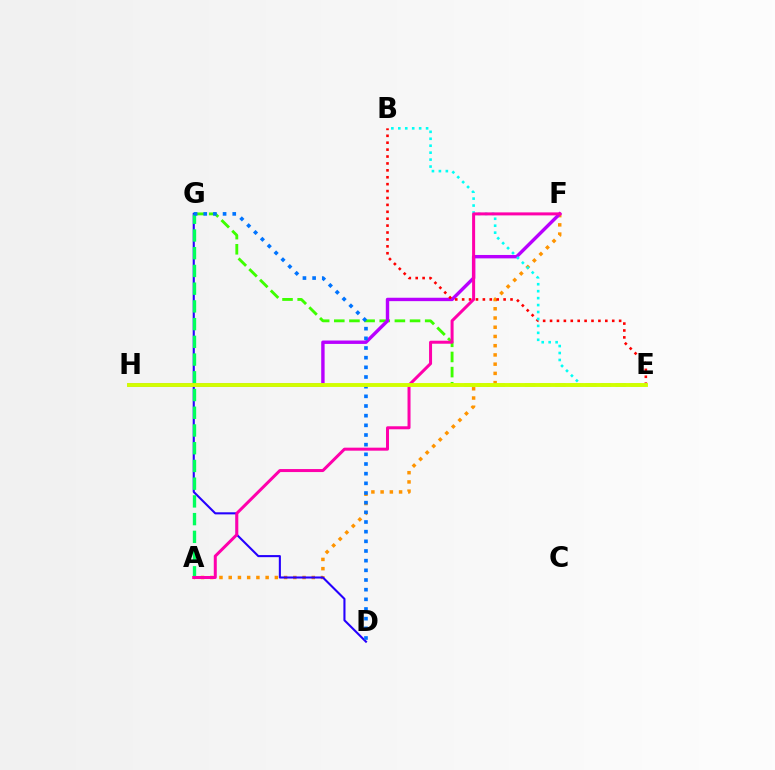{('E', 'G'): [{'color': '#3dff00', 'line_style': 'dashed', 'thickness': 2.06}], ('A', 'F'): [{'color': '#ff9400', 'line_style': 'dotted', 'thickness': 2.51}, {'color': '#ff00ac', 'line_style': 'solid', 'thickness': 2.17}], ('F', 'H'): [{'color': '#b900ff', 'line_style': 'solid', 'thickness': 2.45}], ('D', 'G'): [{'color': '#2500ff', 'line_style': 'solid', 'thickness': 1.51}, {'color': '#0074ff', 'line_style': 'dotted', 'thickness': 2.63}], ('A', 'G'): [{'color': '#00ff5c', 'line_style': 'dashed', 'thickness': 2.41}], ('B', 'E'): [{'color': '#ff0000', 'line_style': 'dotted', 'thickness': 1.88}, {'color': '#00fff6', 'line_style': 'dotted', 'thickness': 1.89}], ('E', 'H'): [{'color': '#d1ff00', 'line_style': 'solid', 'thickness': 2.8}]}